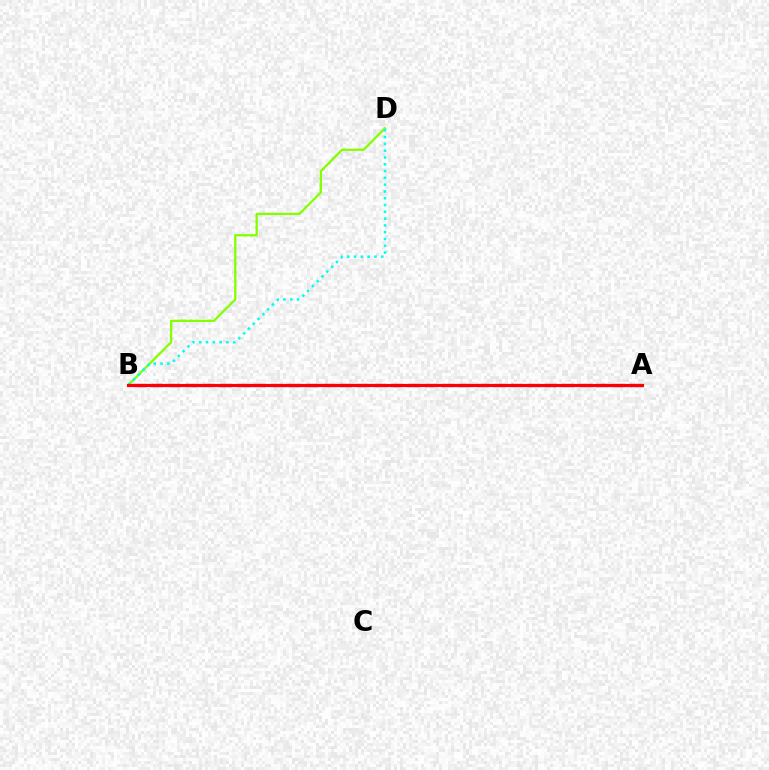{('B', 'D'): [{'color': '#84ff00', 'line_style': 'solid', 'thickness': 1.65}, {'color': '#00fff6', 'line_style': 'dotted', 'thickness': 1.85}], ('A', 'B'): [{'color': '#7200ff', 'line_style': 'dashed', 'thickness': 2.32}, {'color': '#ff0000', 'line_style': 'solid', 'thickness': 2.28}]}